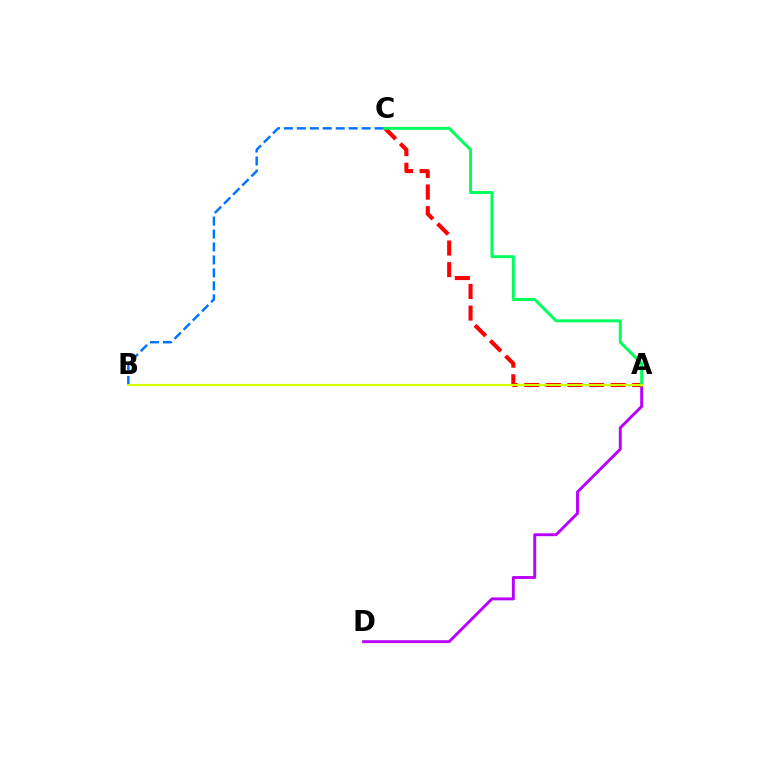{('A', 'D'): [{'color': '#b900ff', 'line_style': 'solid', 'thickness': 2.09}], ('A', 'C'): [{'color': '#ff0000', 'line_style': 'dashed', 'thickness': 2.94}, {'color': '#00ff5c', 'line_style': 'solid', 'thickness': 2.14}], ('B', 'C'): [{'color': '#0074ff', 'line_style': 'dashed', 'thickness': 1.76}], ('A', 'B'): [{'color': '#d1ff00', 'line_style': 'solid', 'thickness': 1.54}]}